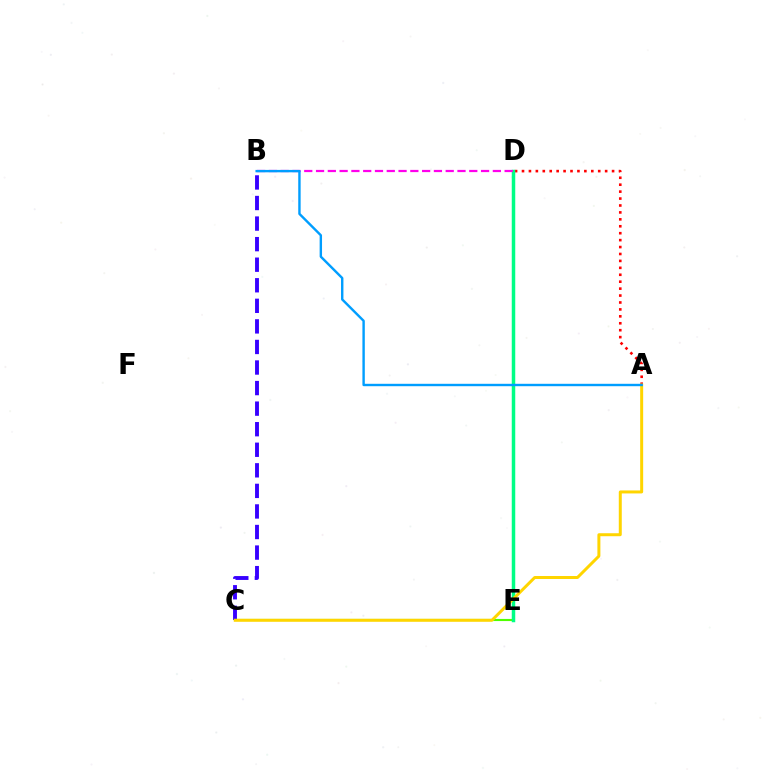{('B', 'C'): [{'color': '#3700ff', 'line_style': 'dashed', 'thickness': 2.79}], ('C', 'E'): [{'color': '#4fff00', 'line_style': 'solid', 'thickness': 1.54}], ('A', 'D'): [{'color': '#ff0000', 'line_style': 'dotted', 'thickness': 1.88}], ('D', 'E'): [{'color': '#00ff86', 'line_style': 'solid', 'thickness': 2.51}], ('A', 'C'): [{'color': '#ffd500', 'line_style': 'solid', 'thickness': 2.15}], ('B', 'D'): [{'color': '#ff00ed', 'line_style': 'dashed', 'thickness': 1.6}], ('A', 'B'): [{'color': '#009eff', 'line_style': 'solid', 'thickness': 1.73}]}